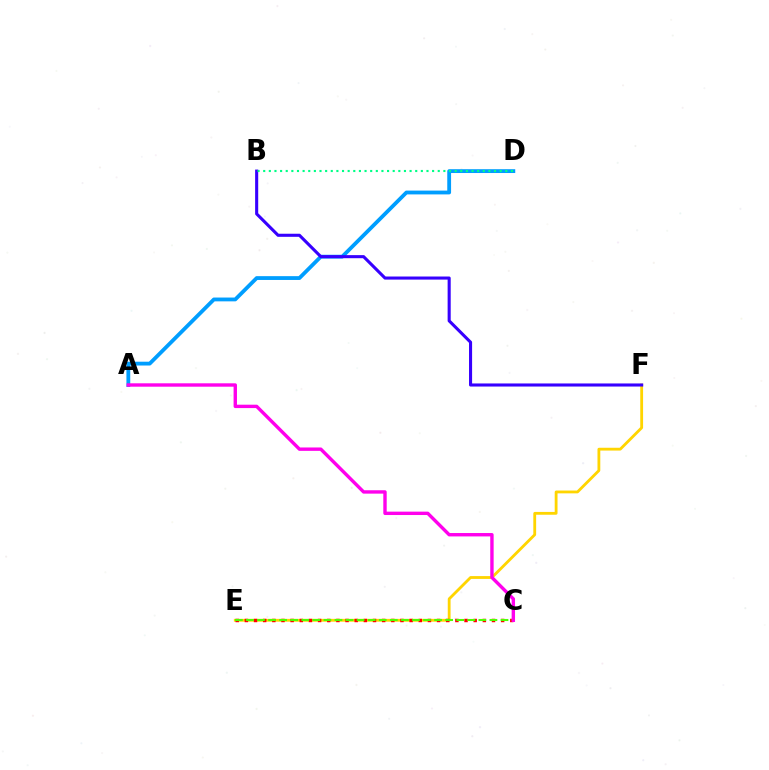{('E', 'F'): [{'color': '#ffd500', 'line_style': 'solid', 'thickness': 2.03}], ('C', 'E'): [{'color': '#ff0000', 'line_style': 'dotted', 'thickness': 2.49}, {'color': '#4fff00', 'line_style': 'dashed', 'thickness': 1.5}], ('A', 'D'): [{'color': '#009eff', 'line_style': 'solid', 'thickness': 2.75}], ('B', 'F'): [{'color': '#3700ff', 'line_style': 'solid', 'thickness': 2.22}], ('A', 'C'): [{'color': '#ff00ed', 'line_style': 'solid', 'thickness': 2.44}], ('B', 'D'): [{'color': '#00ff86', 'line_style': 'dotted', 'thickness': 1.53}]}